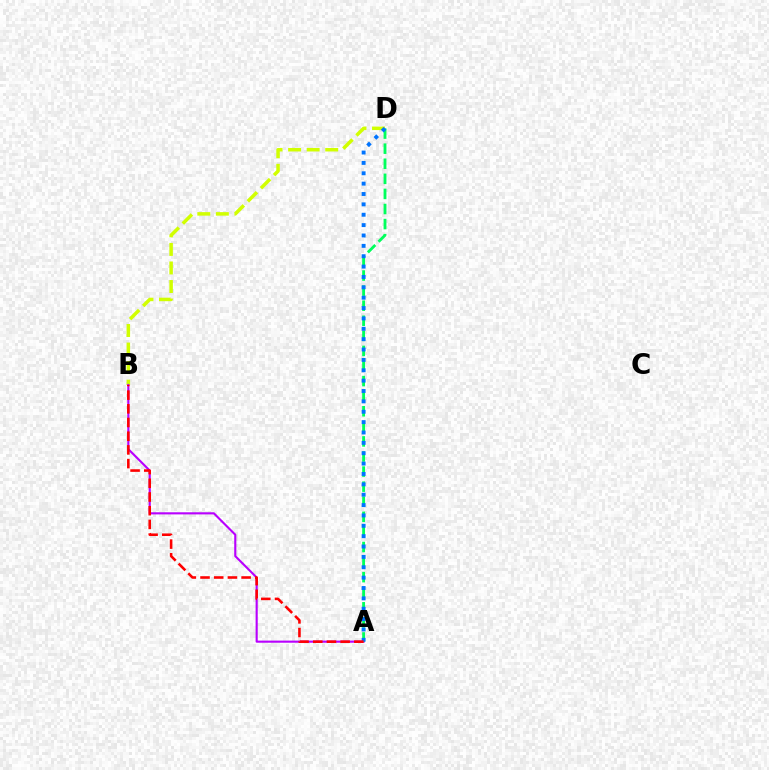{('B', 'D'): [{'color': '#d1ff00', 'line_style': 'dashed', 'thickness': 2.52}], ('A', 'B'): [{'color': '#b900ff', 'line_style': 'solid', 'thickness': 1.53}, {'color': '#ff0000', 'line_style': 'dashed', 'thickness': 1.86}], ('A', 'D'): [{'color': '#00ff5c', 'line_style': 'dashed', 'thickness': 2.05}, {'color': '#0074ff', 'line_style': 'dotted', 'thickness': 2.82}]}